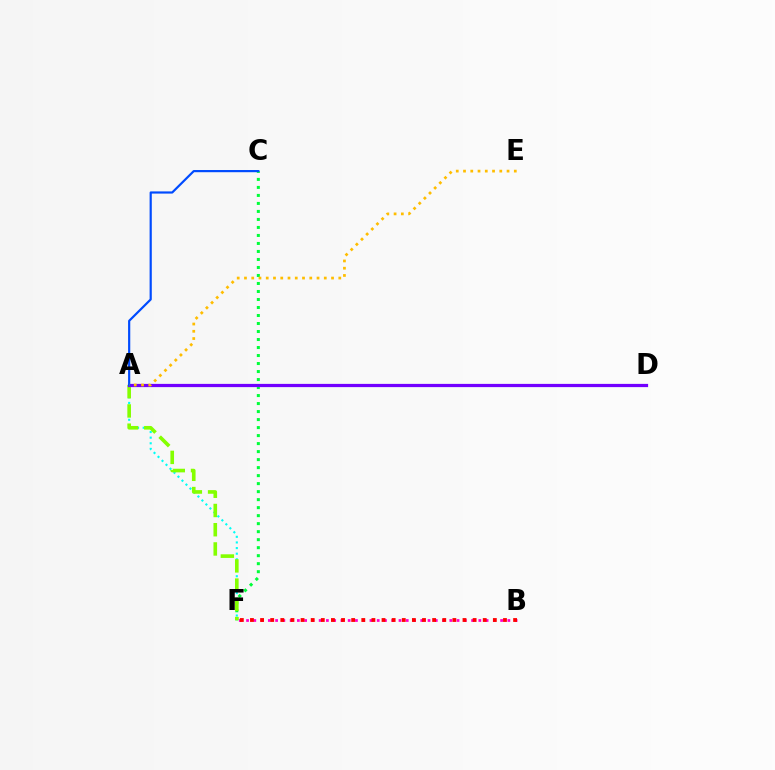{('A', 'F'): [{'color': '#00fff6', 'line_style': 'dotted', 'thickness': 1.53}, {'color': '#84ff00', 'line_style': 'dashed', 'thickness': 2.61}], ('B', 'F'): [{'color': '#ff00cf', 'line_style': 'dotted', 'thickness': 1.97}, {'color': '#ff0000', 'line_style': 'dotted', 'thickness': 2.75}], ('C', 'F'): [{'color': '#00ff39', 'line_style': 'dotted', 'thickness': 2.18}], ('A', 'D'): [{'color': '#7200ff', 'line_style': 'solid', 'thickness': 2.32}], ('A', 'C'): [{'color': '#004bff', 'line_style': 'solid', 'thickness': 1.57}], ('A', 'E'): [{'color': '#ffbd00', 'line_style': 'dotted', 'thickness': 1.97}]}